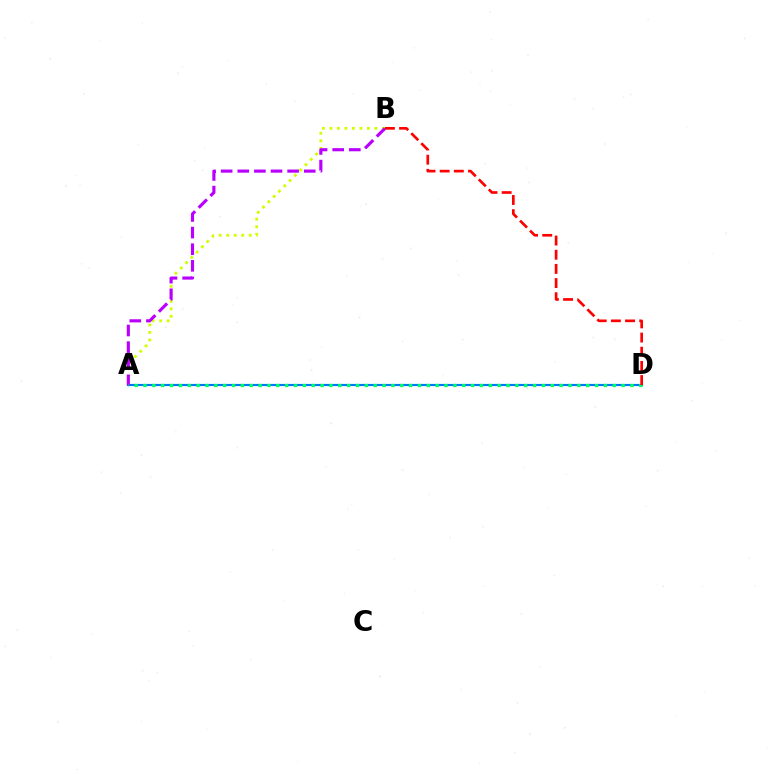{('A', 'B'): [{'color': '#d1ff00', 'line_style': 'dotted', 'thickness': 2.04}, {'color': '#b900ff', 'line_style': 'dashed', 'thickness': 2.26}], ('A', 'D'): [{'color': '#0074ff', 'line_style': 'solid', 'thickness': 1.54}, {'color': '#00ff5c', 'line_style': 'dotted', 'thickness': 2.41}], ('B', 'D'): [{'color': '#ff0000', 'line_style': 'dashed', 'thickness': 1.92}]}